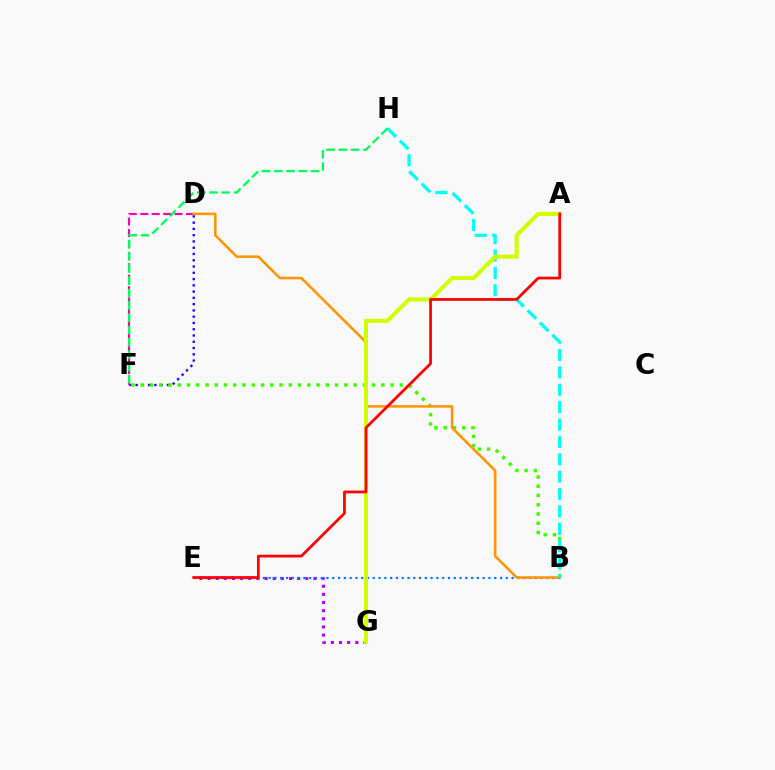{('E', 'G'): [{'color': '#b900ff', 'line_style': 'dotted', 'thickness': 2.21}], ('D', 'F'): [{'color': '#2500ff', 'line_style': 'dotted', 'thickness': 1.7}, {'color': '#ff00ac', 'line_style': 'dashed', 'thickness': 1.55}], ('B', 'E'): [{'color': '#0074ff', 'line_style': 'dotted', 'thickness': 1.57}], ('B', 'F'): [{'color': '#3dff00', 'line_style': 'dotted', 'thickness': 2.51}], ('B', 'D'): [{'color': '#ff9400', 'line_style': 'solid', 'thickness': 1.83}], ('B', 'H'): [{'color': '#00fff6', 'line_style': 'dashed', 'thickness': 2.36}], ('A', 'G'): [{'color': '#d1ff00', 'line_style': 'solid', 'thickness': 2.94}], ('A', 'E'): [{'color': '#ff0000', 'line_style': 'solid', 'thickness': 1.98}], ('F', 'H'): [{'color': '#00ff5c', 'line_style': 'dashed', 'thickness': 1.67}]}